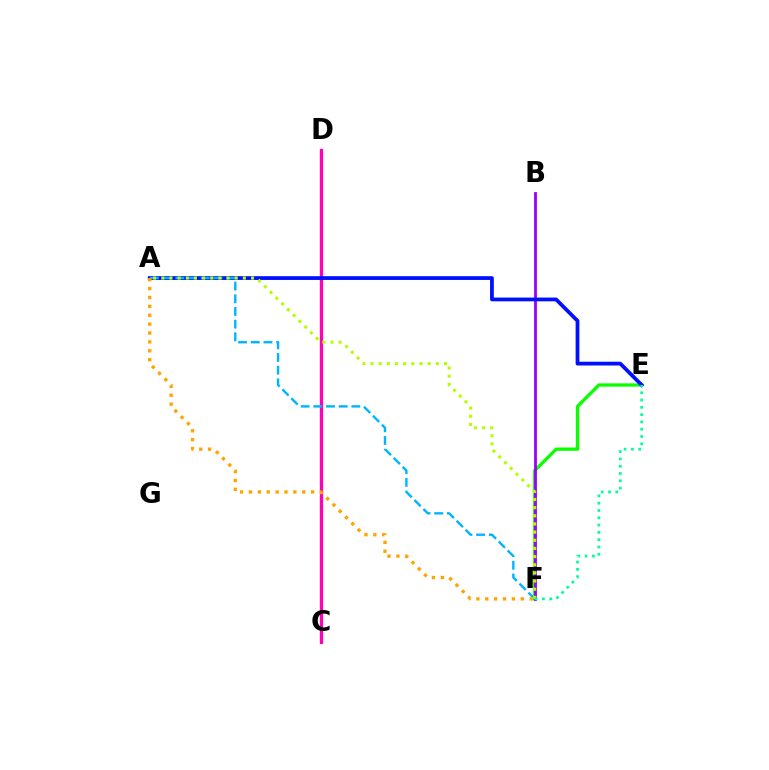{('C', 'D'): [{'color': '#ff0000', 'line_style': 'solid', 'thickness': 1.57}, {'color': '#ff00bd', 'line_style': 'solid', 'thickness': 2.29}], ('E', 'F'): [{'color': '#08ff00', 'line_style': 'solid', 'thickness': 2.36}, {'color': '#00ff9d', 'line_style': 'dotted', 'thickness': 1.98}], ('B', 'F'): [{'color': '#9b00ff', 'line_style': 'solid', 'thickness': 2.02}], ('A', 'E'): [{'color': '#0010ff', 'line_style': 'solid', 'thickness': 2.71}], ('A', 'F'): [{'color': '#00b5ff', 'line_style': 'dashed', 'thickness': 1.72}, {'color': '#b3ff00', 'line_style': 'dotted', 'thickness': 2.22}, {'color': '#ffa500', 'line_style': 'dotted', 'thickness': 2.41}]}